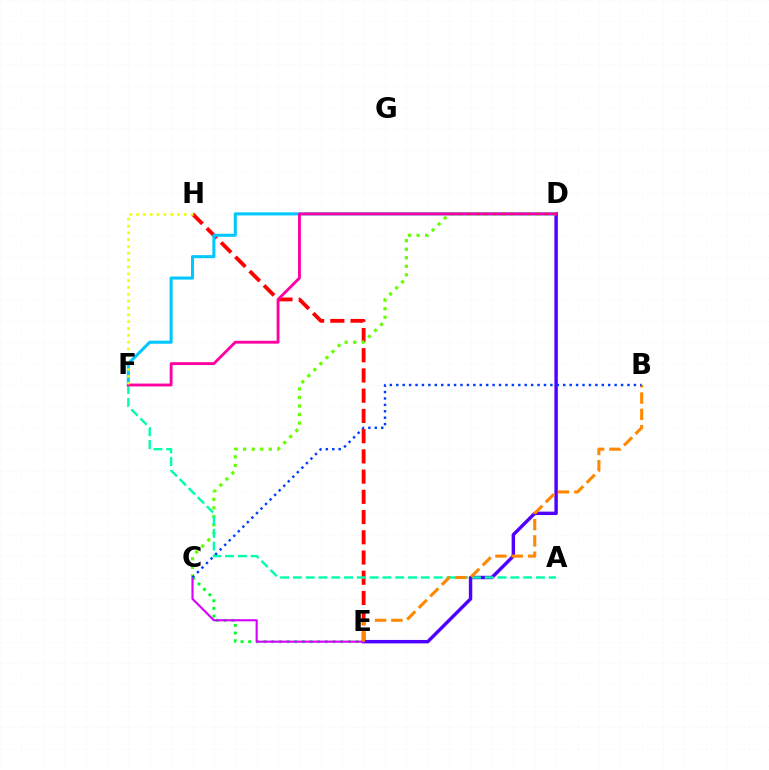{('E', 'H'): [{'color': '#ff0000', 'line_style': 'dashed', 'thickness': 2.75}], ('D', 'F'): [{'color': '#00c7ff', 'line_style': 'solid', 'thickness': 2.21}, {'color': '#ff00a0', 'line_style': 'solid', 'thickness': 2.05}], ('C', 'E'): [{'color': '#00ff27', 'line_style': 'dotted', 'thickness': 2.08}, {'color': '#d600ff', 'line_style': 'solid', 'thickness': 1.52}], ('D', 'E'): [{'color': '#4f00ff', 'line_style': 'solid', 'thickness': 2.46}], ('C', 'D'): [{'color': '#66ff00', 'line_style': 'dotted', 'thickness': 2.32}], ('A', 'F'): [{'color': '#00ffaf', 'line_style': 'dashed', 'thickness': 1.74}], ('B', 'E'): [{'color': '#ff8800', 'line_style': 'dashed', 'thickness': 2.22}], ('B', 'C'): [{'color': '#003fff', 'line_style': 'dotted', 'thickness': 1.75}], ('F', 'H'): [{'color': '#eeff00', 'line_style': 'dotted', 'thickness': 1.86}]}